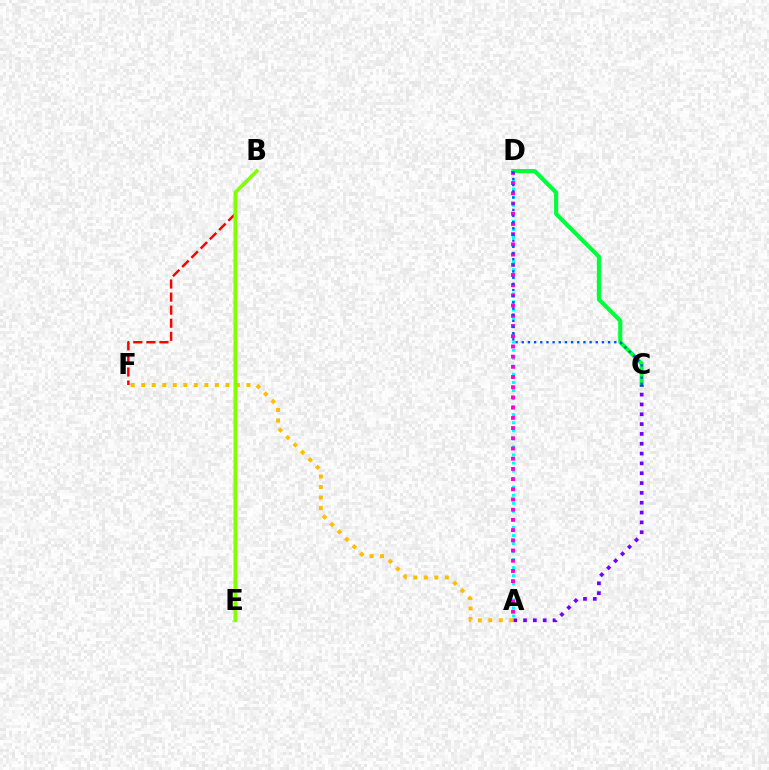{('C', 'D'): [{'color': '#00ff39', 'line_style': 'solid', 'thickness': 2.95}, {'color': '#004bff', 'line_style': 'dotted', 'thickness': 1.68}], ('A', 'D'): [{'color': '#00fff6', 'line_style': 'dotted', 'thickness': 2.19}, {'color': '#ff00cf', 'line_style': 'dotted', 'thickness': 2.77}], ('A', 'C'): [{'color': '#7200ff', 'line_style': 'dotted', 'thickness': 2.67}], ('A', 'F'): [{'color': '#ffbd00', 'line_style': 'dotted', 'thickness': 2.86}], ('B', 'F'): [{'color': '#ff0000', 'line_style': 'dashed', 'thickness': 1.78}], ('B', 'E'): [{'color': '#84ff00', 'line_style': 'solid', 'thickness': 2.6}]}